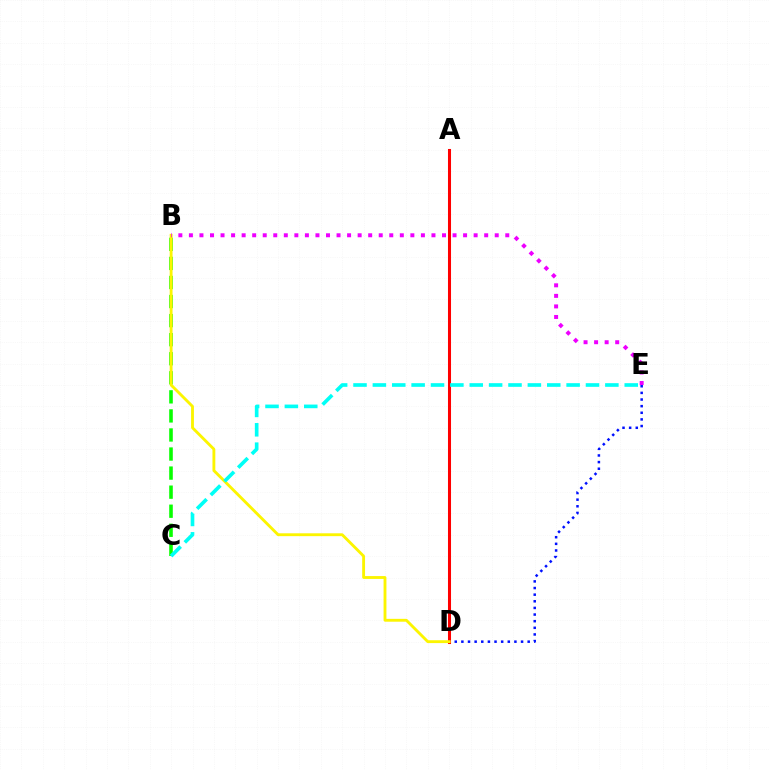{('B', 'C'): [{'color': '#08ff00', 'line_style': 'dashed', 'thickness': 2.59}], ('D', 'E'): [{'color': '#0010ff', 'line_style': 'dotted', 'thickness': 1.8}], ('A', 'D'): [{'color': '#ff0000', 'line_style': 'solid', 'thickness': 2.19}], ('B', 'D'): [{'color': '#fcf500', 'line_style': 'solid', 'thickness': 2.05}], ('B', 'E'): [{'color': '#ee00ff', 'line_style': 'dotted', 'thickness': 2.87}], ('C', 'E'): [{'color': '#00fff6', 'line_style': 'dashed', 'thickness': 2.63}]}